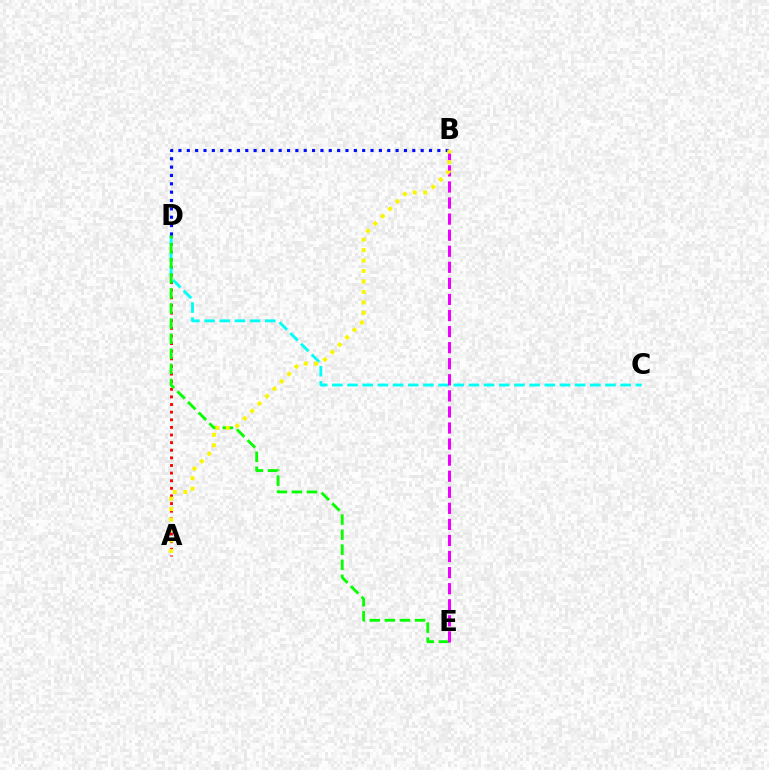{('A', 'D'): [{'color': '#ff0000', 'line_style': 'dotted', 'thickness': 2.07}], ('C', 'D'): [{'color': '#00fff6', 'line_style': 'dashed', 'thickness': 2.06}], ('D', 'E'): [{'color': '#08ff00', 'line_style': 'dashed', 'thickness': 2.05}], ('B', 'E'): [{'color': '#ee00ff', 'line_style': 'dashed', 'thickness': 2.18}], ('B', 'D'): [{'color': '#0010ff', 'line_style': 'dotted', 'thickness': 2.27}], ('A', 'B'): [{'color': '#fcf500', 'line_style': 'dotted', 'thickness': 2.84}]}